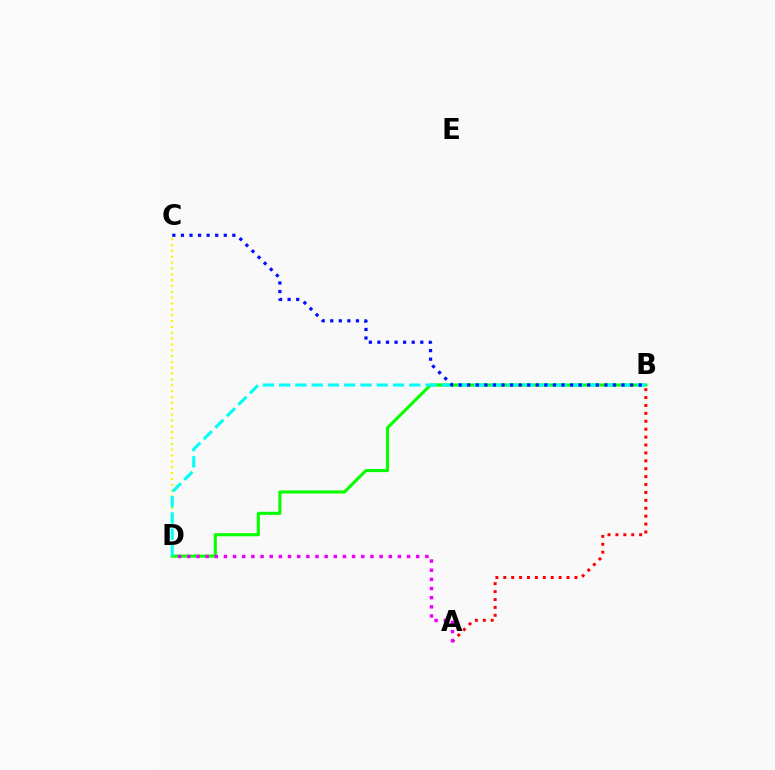{('B', 'D'): [{'color': '#08ff00', 'line_style': 'solid', 'thickness': 2.23}, {'color': '#00fff6', 'line_style': 'dashed', 'thickness': 2.21}], ('C', 'D'): [{'color': '#fcf500', 'line_style': 'dotted', 'thickness': 1.59}], ('A', 'B'): [{'color': '#ff0000', 'line_style': 'dotted', 'thickness': 2.15}], ('B', 'C'): [{'color': '#0010ff', 'line_style': 'dotted', 'thickness': 2.33}], ('A', 'D'): [{'color': '#ee00ff', 'line_style': 'dotted', 'thickness': 2.49}]}